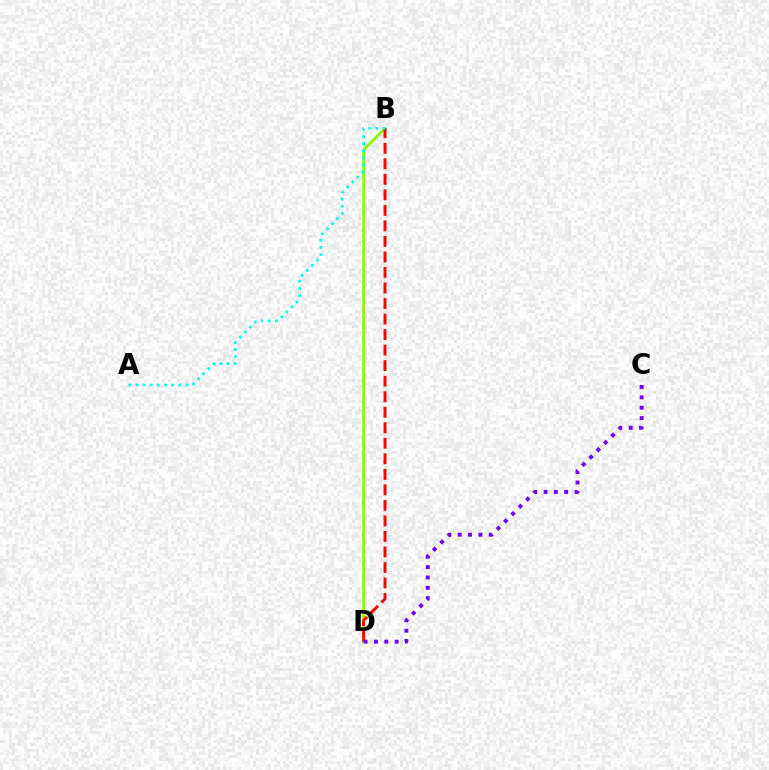{('B', 'D'): [{'color': '#84ff00', 'line_style': 'solid', 'thickness': 1.94}, {'color': '#ff0000', 'line_style': 'dashed', 'thickness': 2.11}], ('C', 'D'): [{'color': '#7200ff', 'line_style': 'dotted', 'thickness': 2.81}], ('A', 'B'): [{'color': '#00fff6', 'line_style': 'dotted', 'thickness': 1.94}]}